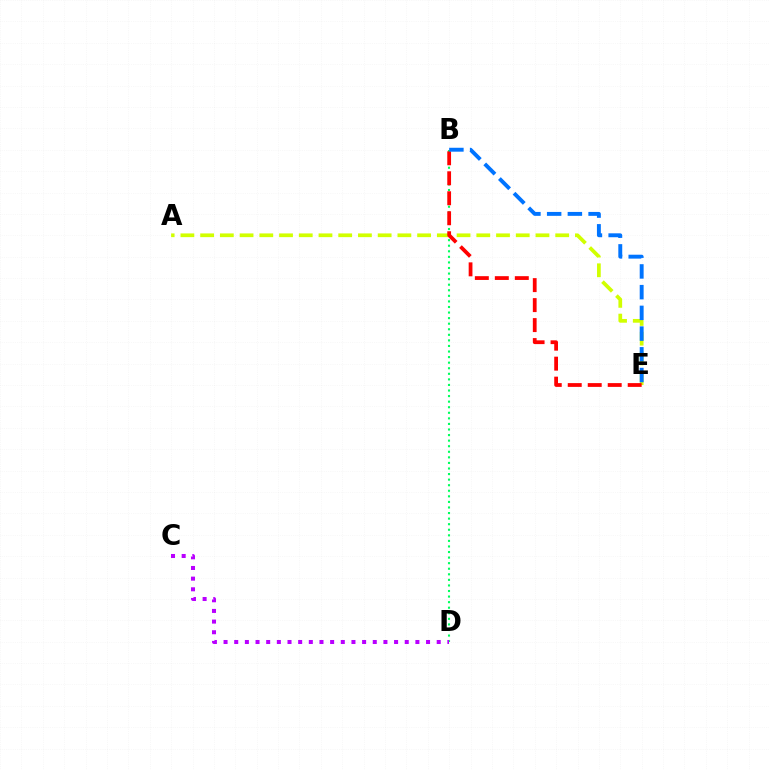{('A', 'E'): [{'color': '#d1ff00', 'line_style': 'dashed', 'thickness': 2.68}], ('B', 'D'): [{'color': '#00ff5c', 'line_style': 'dotted', 'thickness': 1.51}], ('B', 'E'): [{'color': '#ff0000', 'line_style': 'dashed', 'thickness': 2.71}, {'color': '#0074ff', 'line_style': 'dashed', 'thickness': 2.82}], ('C', 'D'): [{'color': '#b900ff', 'line_style': 'dotted', 'thickness': 2.9}]}